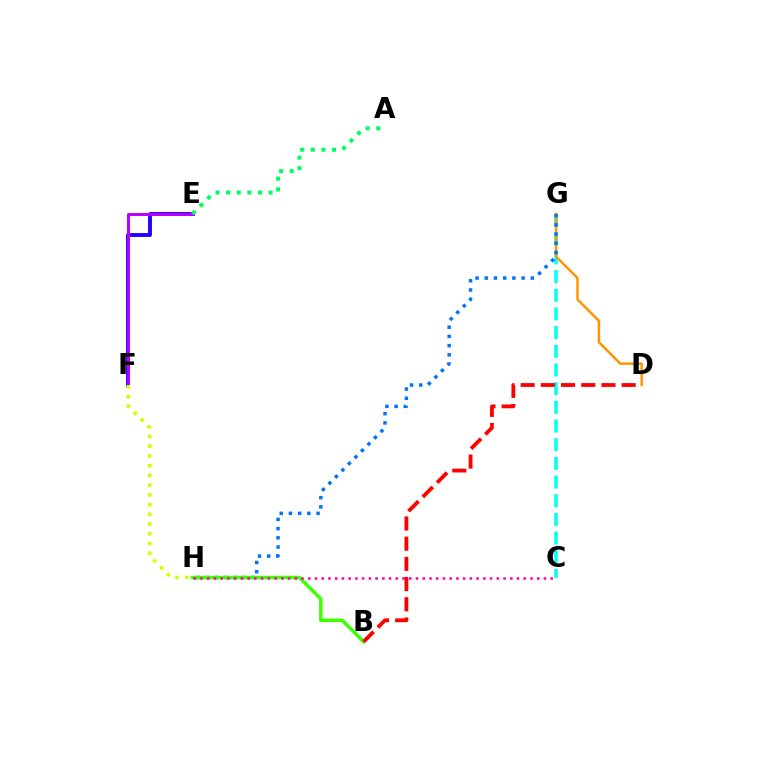{('E', 'F'): [{'color': '#2500ff', 'line_style': 'solid', 'thickness': 2.81}, {'color': '#b900ff', 'line_style': 'solid', 'thickness': 2.13}], ('C', 'G'): [{'color': '#00fff6', 'line_style': 'dashed', 'thickness': 2.54}], ('D', 'G'): [{'color': '#ff9400', 'line_style': 'solid', 'thickness': 1.78}], ('G', 'H'): [{'color': '#0074ff', 'line_style': 'dotted', 'thickness': 2.5}], ('B', 'H'): [{'color': '#3dff00', 'line_style': 'solid', 'thickness': 2.49}], ('A', 'E'): [{'color': '#00ff5c', 'line_style': 'dotted', 'thickness': 2.89}], ('C', 'H'): [{'color': '#ff00ac', 'line_style': 'dotted', 'thickness': 1.83}], ('B', 'D'): [{'color': '#ff0000', 'line_style': 'dashed', 'thickness': 2.74}], ('F', 'H'): [{'color': '#d1ff00', 'line_style': 'dotted', 'thickness': 2.65}]}